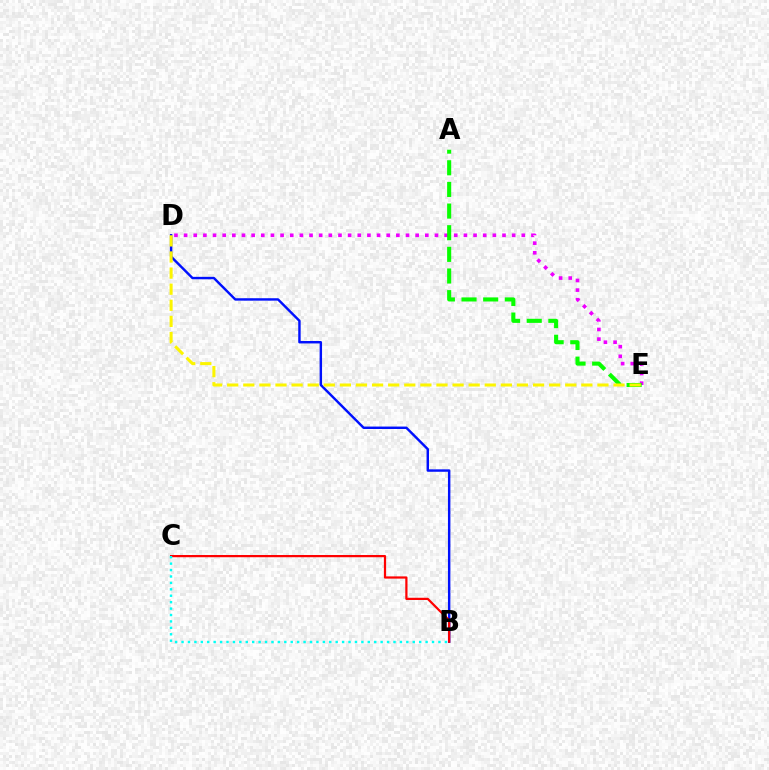{('B', 'D'): [{'color': '#0010ff', 'line_style': 'solid', 'thickness': 1.75}], ('B', 'C'): [{'color': '#ff0000', 'line_style': 'solid', 'thickness': 1.6}, {'color': '#00fff6', 'line_style': 'dotted', 'thickness': 1.74}], ('D', 'E'): [{'color': '#ee00ff', 'line_style': 'dotted', 'thickness': 2.62}, {'color': '#fcf500', 'line_style': 'dashed', 'thickness': 2.19}], ('A', 'E'): [{'color': '#08ff00', 'line_style': 'dashed', 'thickness': 2.94}]}